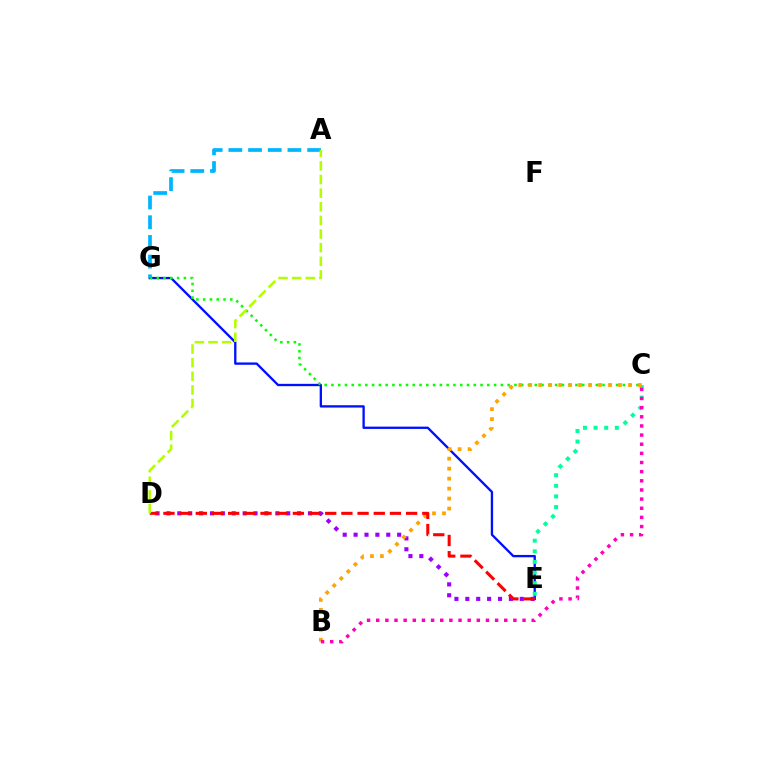{('E', 'G'): [{'color': '#0010ff', 'line_style': 'solid', 'thickness': 1.67}], ('C', 'E'): [{'color': '#00ff9d', 'line_style': 'dotted', 'thickness': 2.89}], ('C', 'G'): [{'color': '#08ff00', 'line_style': 'dotted', 'thickness': 1.84}], ('D', 'E'): [{'color': '#9b00ff', 'line_style': 'dotted', 'thickness': 2.96}, {'color': '#ff0000', 'line_style': 'dashed', 'thickness': 2.2}], ('B', 'C'): [{'color': '#ffa500', 'line_style': 'dotted', 'thickness': 2.71}, {'color': '#ff00bd', 'line_style': 'dotted', 'thickness': 2.48}], ('A', 'G'): [{'color': '#00b5ff', 'line_style': 'dashed', 'thickness': 2.68}], ('A', 'D'): [{'color': '#b3ff00', 'line_style': 'dashed', 'thickness': 1.85}]}